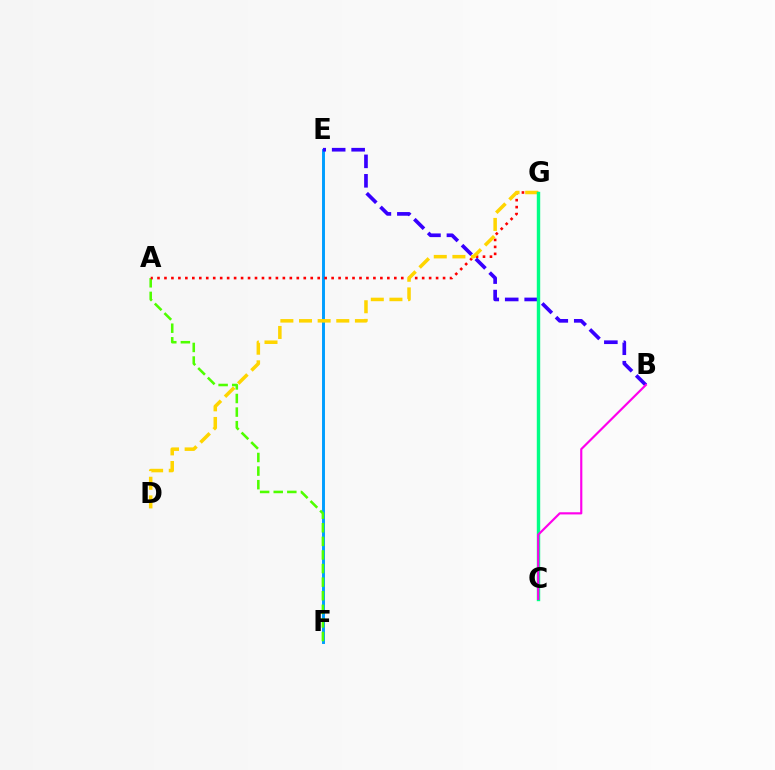{('E', 'F'): [{'color': '#009eff', 'line_style': 'solid', 'thickness': 2.12}], ('B', 'E'): [{'color': '#3700ff', 'line_style': 'dashed', 'thickness': 2.64}], ('A', 'F'): [{'color': '#4fff00', 'line_style': 'dashed', 'thickness': 1.85}], ('A', 'G'): [{'color': '#ff0000', 'line_style': 'dotted', 'thickness': 1.89}], ('D', 'G'): [{'color': '#ffd500', 'line_style': 'dashed', 'thickness': 2.53}], ('C', 'G'): [{'color': '#00ff86', 'line_style': 'solid', 'thickness': 2.46}], ('B', 'C'): [{'color': '#ff00ed', 'line_style': 'solid', 'thickness': 1.56}]}